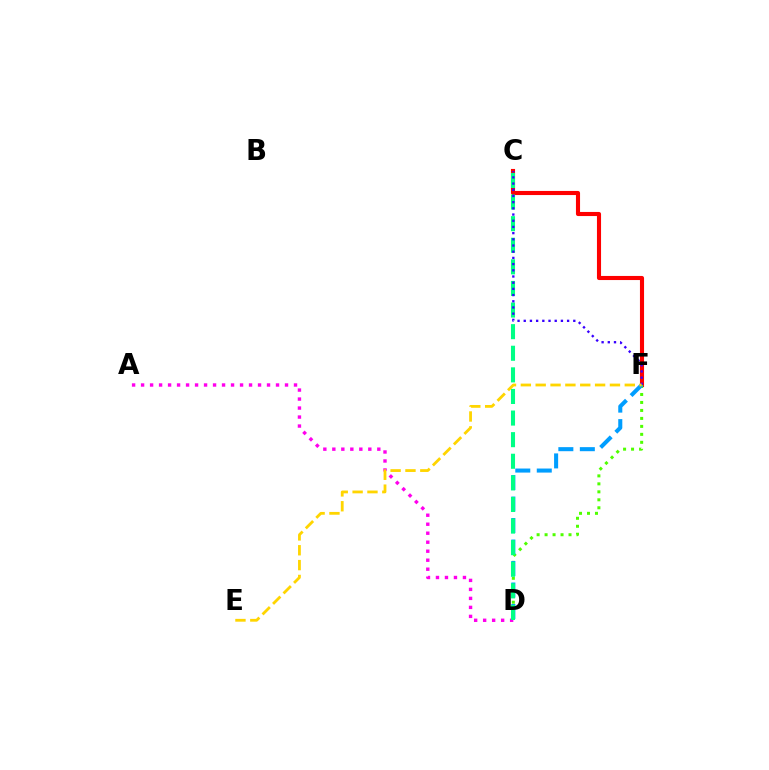{('A', 'D'): [{'color': '#ff00ed', 'line_style': 'dotted', 'thickness': 2.44}], ('C', 'F'): [{'color': '#ff0000', 'line_style': 'solid', 'thickness': 2.96}, {'color': '#3700ff', 'line_style': 'dotted', 'thickness': 1.68}], ('D', 'F'): [{'color': '#4fff00', 'line_style': 'dotted', 'thickness': 2.17}, {'color': '#009eff', 'line_style': 'dashed', 'thickness': 2.92}], ('C', 'D'): [{'color': '#00ff86', 'line_style': 'dashed', 'thickness': 2.93}], ('E', 'F'): [{'color': '#ffd500', 'line_style': 'dashed', 'thickness': 2.02}]}